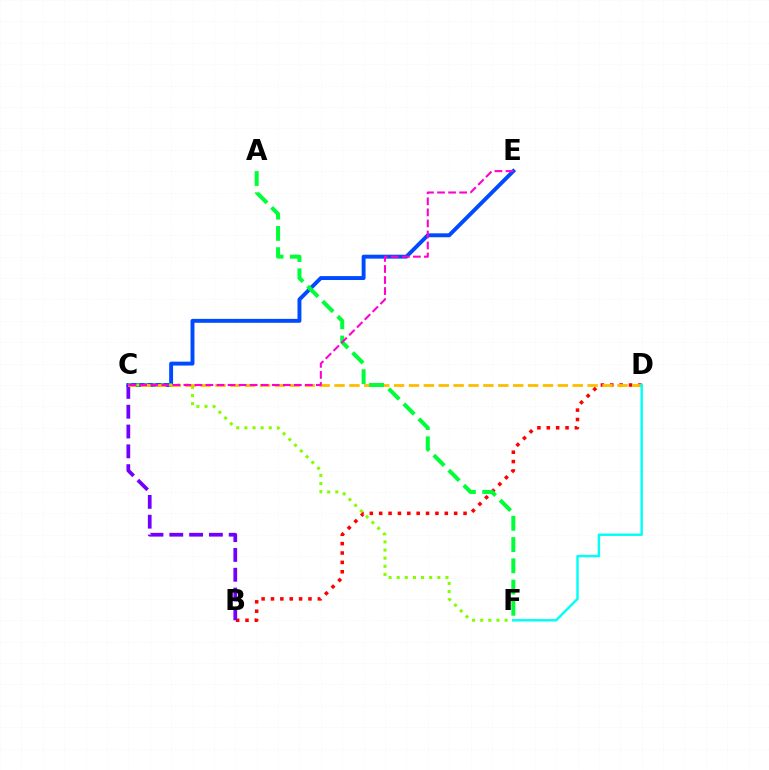{('B', 'D'): [{'color': '#ff0000', 'line_style': 'dotted', 'thickness': 2.55}], ('C', 'E'): [{'color': '#004bff', 'line_style': 'solid', 'thickness': 2.82}, {'color': '#ff00cf', 'line_style': 'dashed', 'thickness': 1.5}], ('B', 'C'): [{'color': '#7200ff', 'line_style': 'dashed', 'thickness': 2.69}], ('C', 'F'): [{'color': '#84ff00', 'line_style': 'dotted', 'thickness': 2.21}], ('C', 'D'): [{'color': '#ffbd00', 'line_style': 'dashed', 'thickness': 2.02}], ('A', 'F'): [{'color': '#00ff39', 'line_style': 'dashed', 'thickness': 2.89}], ('D', 'F'): [{'color': '#00fff6', 'line_style': 'solid', 'thickness': 1.76}]}